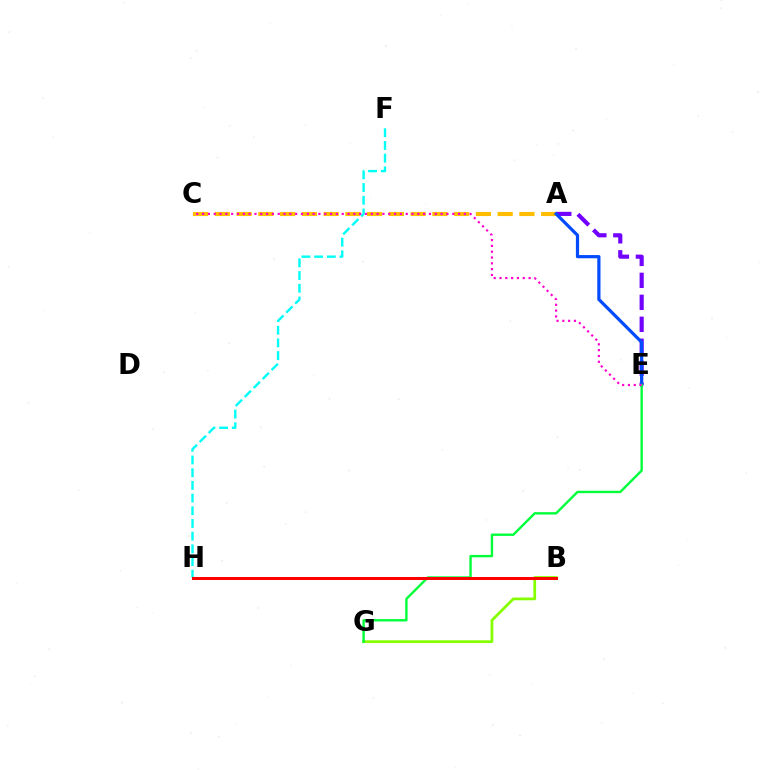{('A', 'C'): [{'color': '#ffbd00', 'line_style': 'dashed', 'thickness': 2.96}], ('A', 'E'): [{'color': '#7200ff', 'line_style': 'dashed', 'thickness': 2.98}, {'color': '#004bff', 'line_style': 'solid', 'thickness': 2.3}], ('F', 'H'): [{'color': '#00fff6', 'line_style': 'dashed', 'thickness': 1.72}], ('B', 'G'): [{'color': '#84ff00', 'line_style': 'solid', 'thickness': 1.98}], ('E', 'G'): [{'color': '#00ff39', 'line_style': 'solid', 'thickness': 1.71}], ('B', 'H'): [{'color': '#ff0000', 'line_style': 'solid', 'thickness': 2.15}], ('C', 'E'): [{'color': '#ff00cf', 'line_style': 'dotted', 'thickness': 1.58}]}